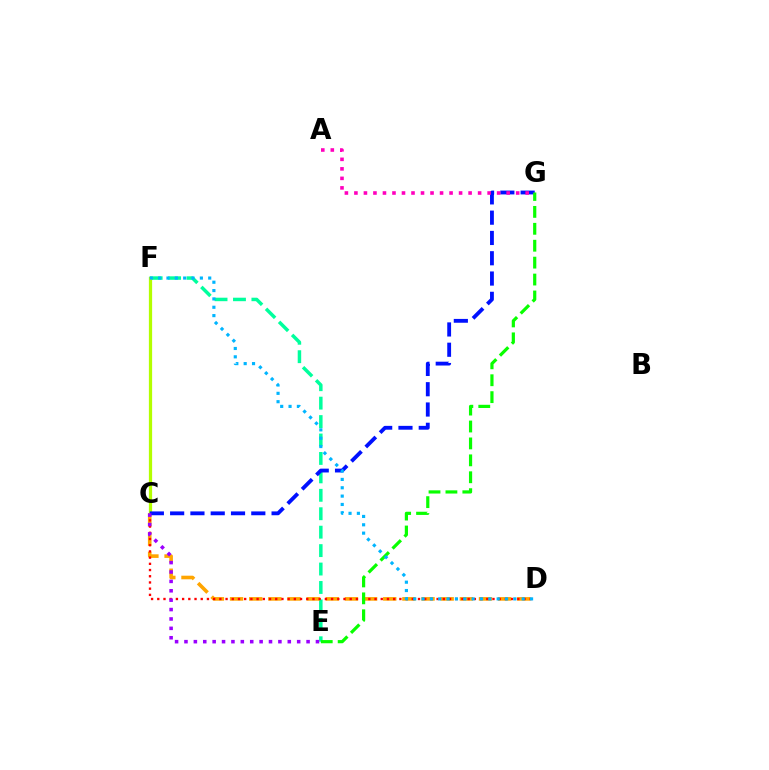{('E', 'F'): [{'color': '#00ff9d', 'line_style': 'dashed', 'thickness': 2.5}], ('C', 'D'): [{'color': '#ffa500', 'line_style': 'dashed', 'thickness': 2.6}, {'color': '#ff0000', 'line_style': 'dotted', 'thickness': 1.69}], ('C', 'F'): [{'color': '#b3ff00', 'line_style': 'solid', 'thickness': 2.33}], ('C', 'G'): [{'color': '#0010ff', 'line_style': 'dashed', 'thickness': 2.76}], ('C', 'E'): [{'color': '#9b00ff', 'line_style': 'dotted', 'thickness': 2.55}], ('E', 'G'): [{'color': '#08ff00', 'line_style': 'dashed', 'thickness': 2.3}], ('A', 'G'): [{'color': '#ff00bd', 'line_style': 'dotted', 'thickness': 2.59}], ('D', 'F'): [{'color': '#00b5ff', 'line_style': 'dotted', 'thickness': 2.27}]}